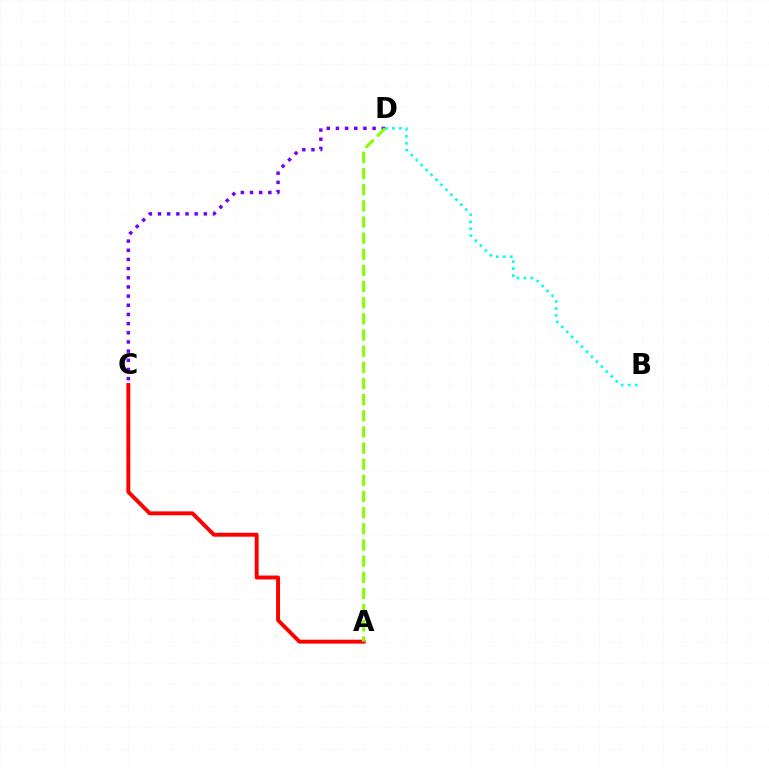{('A', 'C'): [{'color': '#ff0000', 'line_style': 'solid', 'thickness': 2.82}], ('C', 'D'): [{'color': '#7200ff', 'line_style': 'dotted', 'thickness': 2.49}], ('B', 'D'): [{'color': '#00fff6', 'line_style': 'dotted', 'thickness': 1.9}], ('A', 'D'): [{'color': '#84ff00', 'line_style': 'dashed', 'thickness': 2.19}]}